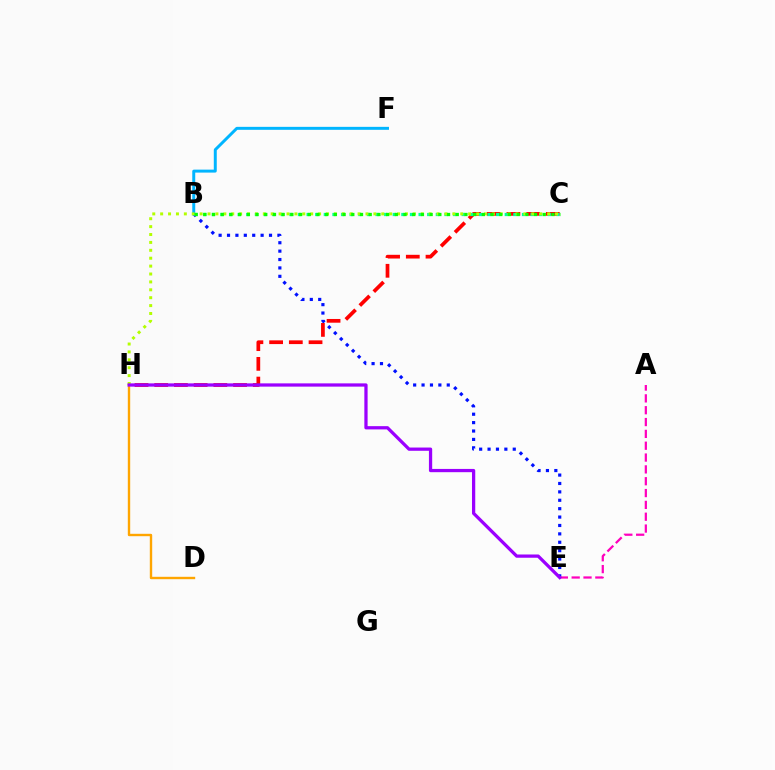{('B', 'E'): [{'color': '#0010ff', 'line_style': 'dotted', 'thickness': 2.28}], ('B', 'F'): [{'color': '#00b5ff', 'line_style': 'solid', 'thickness': 2.13}], ('C', 'H'): [{'color': '#ff0000', 'line_style': 'dashed', 'thickness': 2.68}, {'color': '#b3ff00', 'line_style': 'dotted', 'thickness': 2.15}], ('B', 'C'): [{'color': '#00ff9d', 'line_style': 'dotted', 'thickness': 2.34}, {'color': '#08ff00', 'line_style': 'dotted', 'thickness': 2.36}], ('D', 'H'): [{'color': '#ffa500', 'line_style': 'solid', 'thickness': 1.72}], ('A', 'E'): [{'color': '#ff00bd', 'line_style': 'dashed', 'thickness': 1.61}], ('E', 'H'): [{'color': '#9b00ff', 'line_style': 'solid', 'thickness': 2.34}]}